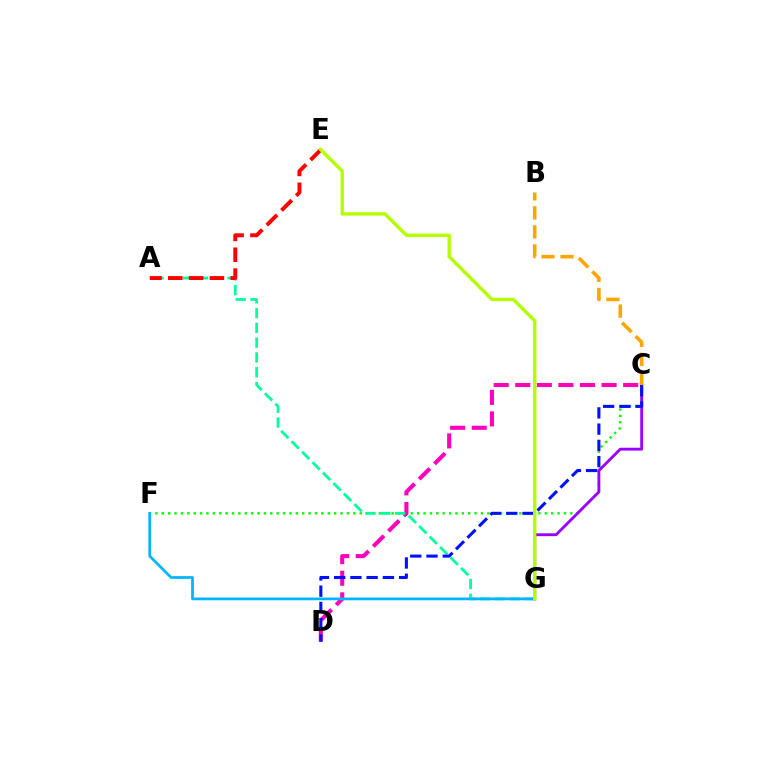{('C', 'F'): [{'color': '#08ff00', 'line_style': 'dotted', 'thickness': 1.73}], ('C', 'D'): [{'color': '#ff00bd', 'line_style': 'dashed', 'thickness': 2.93}, {'color': '#0010ff', 'line_style': 'dashed', 'thickness': 2.21}], ('C', 'G'): [{'color': '#9b00ff', 'line_style': 'solid', 'thickness': 2.05}], ('A', 'G'): [{'color': '#00ff9d', 'line_style': 'dashed', 'thickness': 2.01}], ('F', 'G'): [{'color': '#00b5ff', 'line_style': 'solid', 'thickness': 1.97}], ('B', 'C'): [{'color': '#ffa500', 'line_style': 'dashed', 'thickness': 2.59}], ('A', 'E'): [{'color': '#ff0000', 'line_style': 'dashed', 'thickness': 2.83}], ('E', 'G'): [{'color': '#b3ff00', 'line_style': 'solid', 'thickness': 2.43}]}